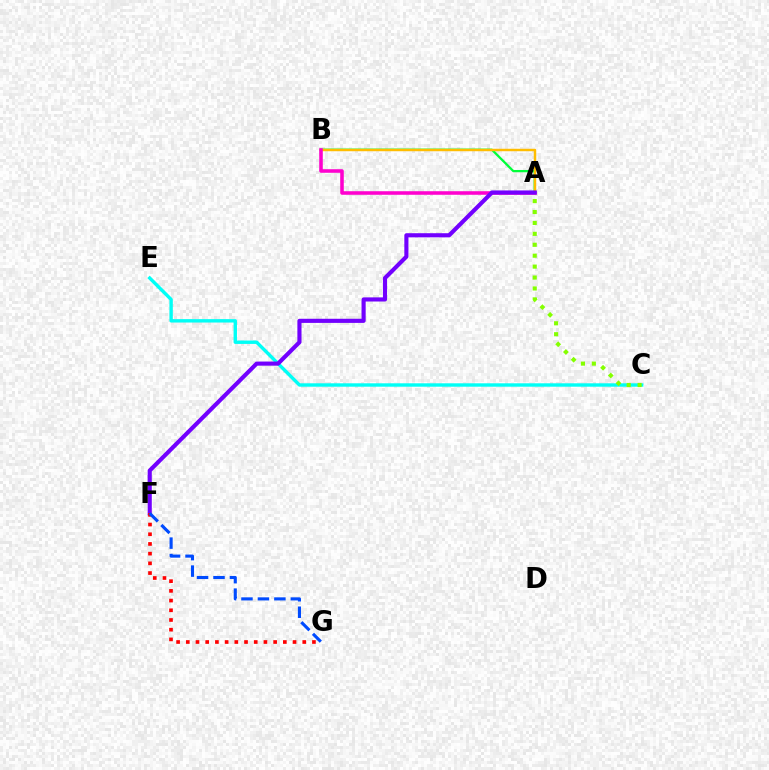{('A', 'B'): [{'color': '#00ff39', 'line_style': 'solid', 'thickness': 1.63}, {'color': '#ffbd00', 'line_style': 'solid', 'thickness': 1.77}, {'color': '#ff00cf', 'line_style': 'solid', 'thickness': 2.56}], ('C', 'E'): [{'color': '#00fff6', 'line_style': 'solid', 'thickness': 2.44}], ('A', 'C'): [{'color': '#84ff00', 'line_style': 'dotted', 'thickness': 2.97}], ('A', 'F'): [{'color': '#7200ff', 'line_style': 'solid', 'thickness': 2.97}], ('F', 'G'): [{'color': '#ff0000', 'line_style': 'dotted', 'thickness': 2.64}, {'color': '#004bff', 'line_style': 'dashed', 'thickness': 2.24}]}